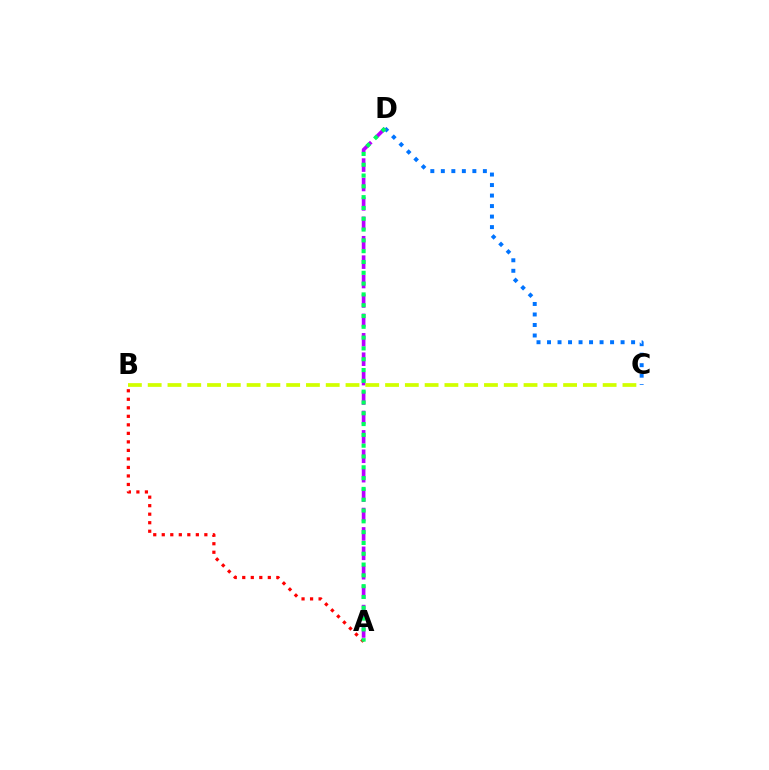{('C', 'D'): [{'color': '#0074ff', 'line_style': 'dotted', 'thickness': 2.86}], ('A', 'D'): [{'color': '#b900ff', 'line_style': 'dashed', 'thickness': 2.64}, {'color': '#00ff5c', 'line_style': 'dotted', 'thickness': 2.94}], ('A', 'B'): [{'color': '#ff0000', 'line_style': 'dotted', 'thickness': 2.31}], ('B', 'C'): [{'color': '#d1ff00', 'line_style': 'dashed', 'thickness': 2.69}]}